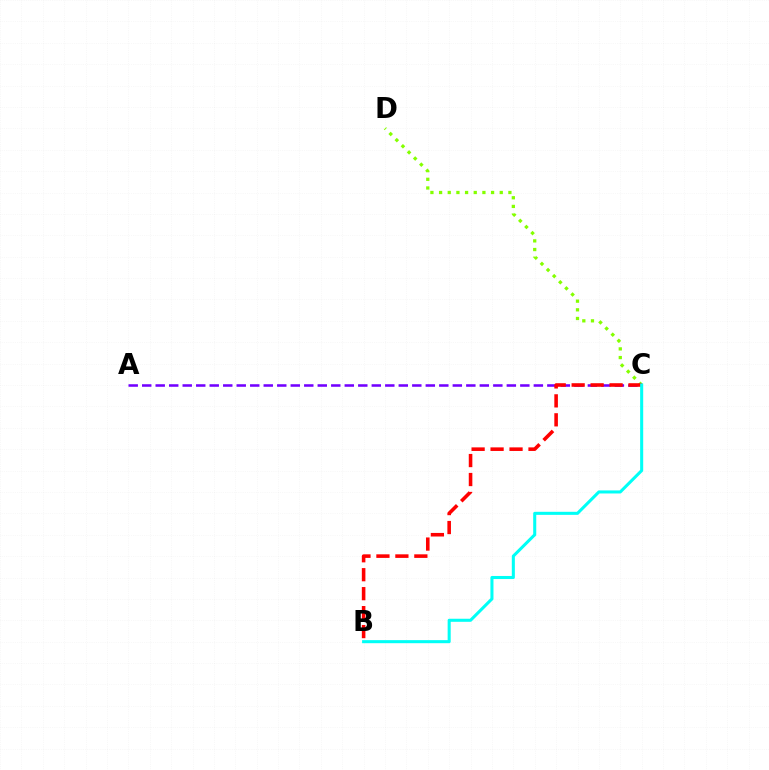{('A', 'C'): [{'color': '#7200ff', 'line_style': 'dashed', 'thickness': 1.83}], ('C', 'D'): [{'color': '#84ff00', 'line_style': 'dotted', 'thickness': 2.35}], ('B', 'C'): [{'color': '#ff0000', 'line_style': 'dashed', 'thickness': 2.58}, {'color': '#00fff6', 'line_style': 'solid', 'thickness': 2.2}]}